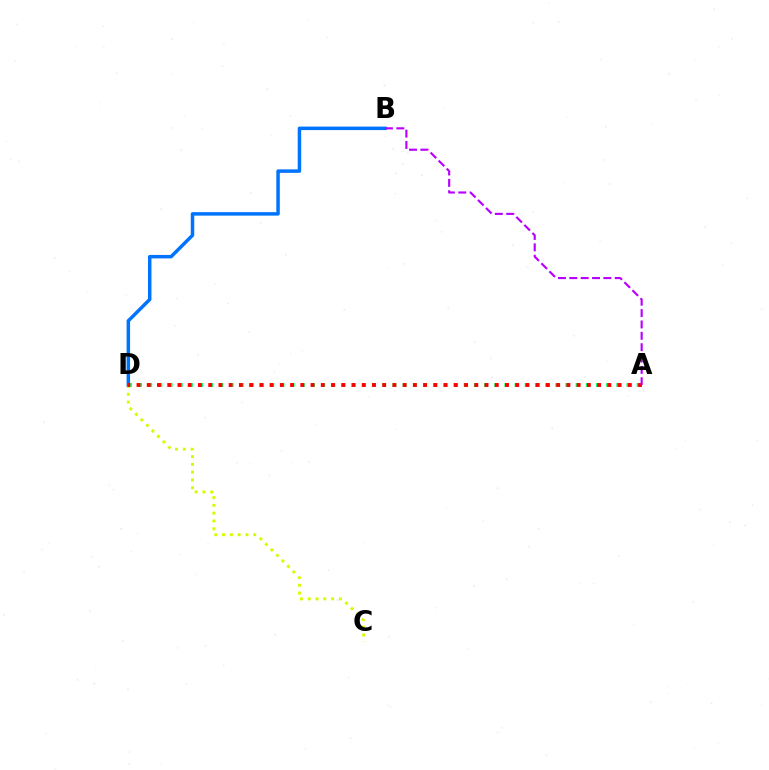{('A', 'D'): [{'color': '#00ff5c', 'line_style': 'dotted', 'thickness': 2.76}, {'color': '#ff0000', 'line_style': 'dotted', 'thickness': 2.78}], ('C', 'D'): [{'color': '#d1ff00', 'line_style': 'dotted', 'thickness': 2.12}], ('B', 'D'): [{'color': '#0074ff', 'line_style': 'solid', 'thickness': 2.51}], ('A', 'B'): [{'color': '#b900ff', 'line_style': 'dashed', 'thickness': 1.54}]}